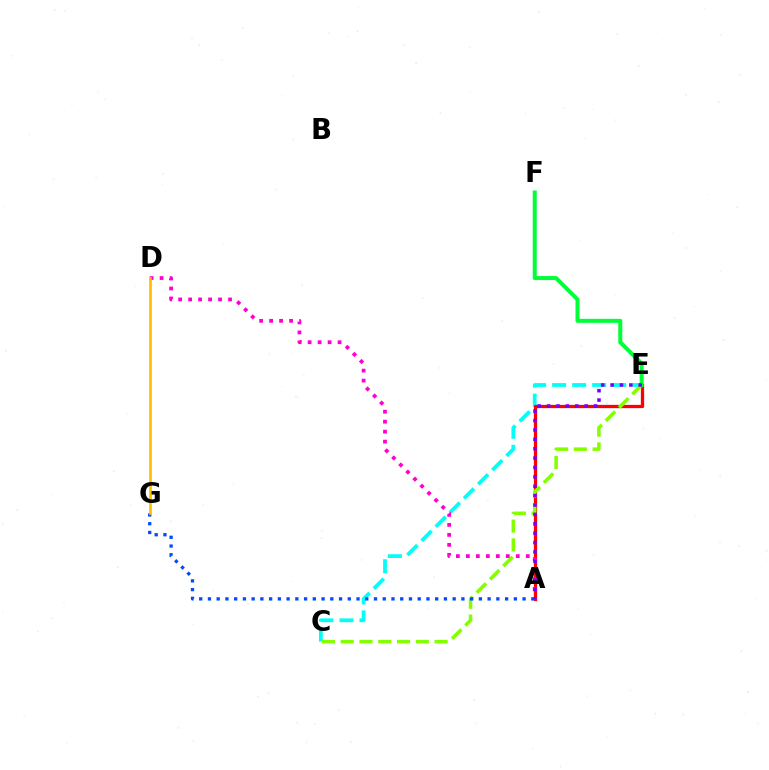{('C', 'E'): [{'color': '#00fff6', 'line_style': 'dashed', 'thickness': 2.72}, {'color': '#84ff00', 'line_style': 'dashed', 'thickness': 2.55}], ('A', 'E'): [{'color': '#ff0000', 'line_style': 'solid', 'thickness': 2.36}, {'color': '#7200ff', 'line_style': 'dotted', 'thickness': 2.55}], ('E', 'F'): [{'color': '#00ff39', 'line_style': 'solid', 'thickness': 2.89}], ('A', 'D'): [{'color': '#ff00cf', 'line_style': 'dotted', 'thickness': 2.71}], ('A', 'G'): [{'color': '#004bff', 'line_style': 'dotted', 'thickness': 2.37}], ('D', 'G'): [{'color': '#ffbd00', 'line_style': 'solid', 'thickness': 1.91}]}